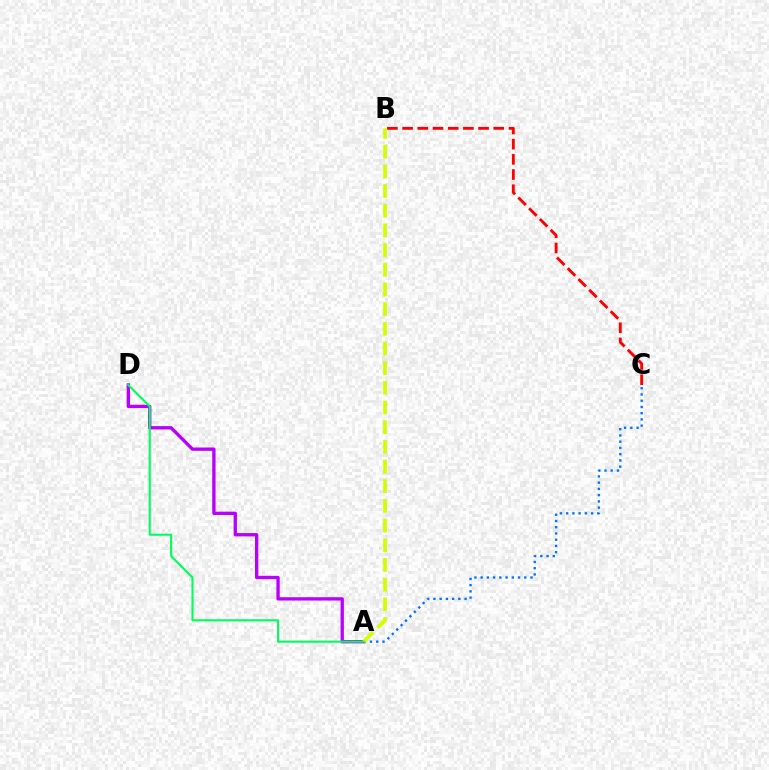{('A', 'C'): [{'color': '#0074ff', 'line_style': 'dotted', 'thickness': 1.69}], ('B', 'C'): [{'color': '#ff0000', 'line_style': 'dashed', 'thickness': 2.06}], ('A', 'D'): [{'color': '#b900ff', 'line_style': 'solid', 'thickness': 2.4}, {'color': '#00ff5c', 'line_style': 'solid', 'thickness': 1.52}], ('A', 'B'): [{'color': '#d1ff00', 'line_style': 'dashed', 'thickness': 2.67}]}